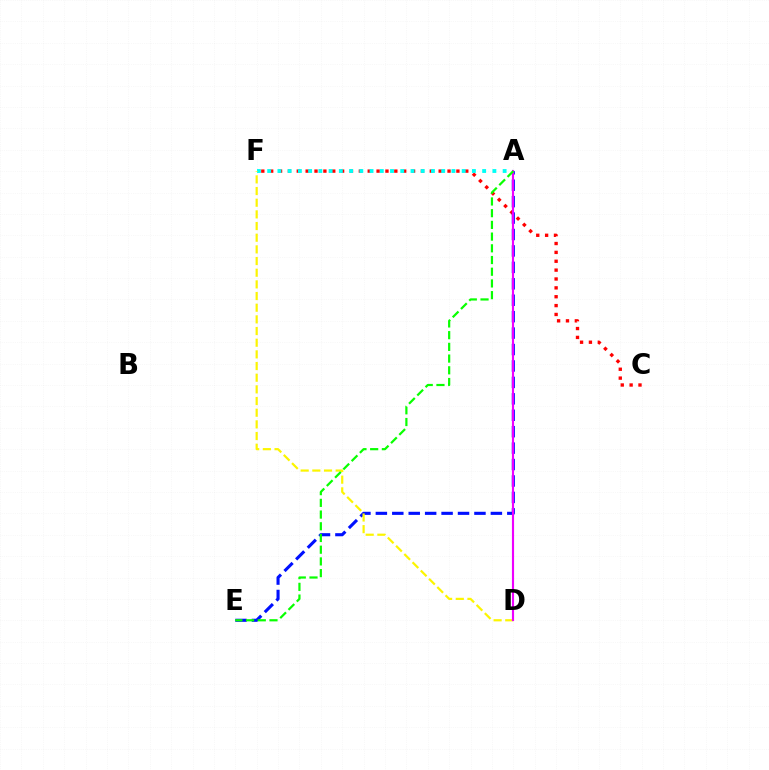{('C', 'F'): [{'color': '#ff0000', 'line_style': 'dotted', 'thickness': 2.41}], ('A', 'E'): [{'color': '#0010ff', 'line_style': 'dashed', 'thickness': 2.23}, {'color': '#08ff00', 'line_style': 'dashed', 'thickness': 1.59}], ('A', 'F'): [{'color': '#00fff6', 'line_style': 'dotted', 'thickness': 2.78}], ('D', 'F'): [{'color': '#fcf500', 'line_style': 'dashed', 'thickness': 1.58}], ('A', 'D'): [{'color': '#ee00ff', 'line_style': 'solid', 'thickness': 1.54}]}